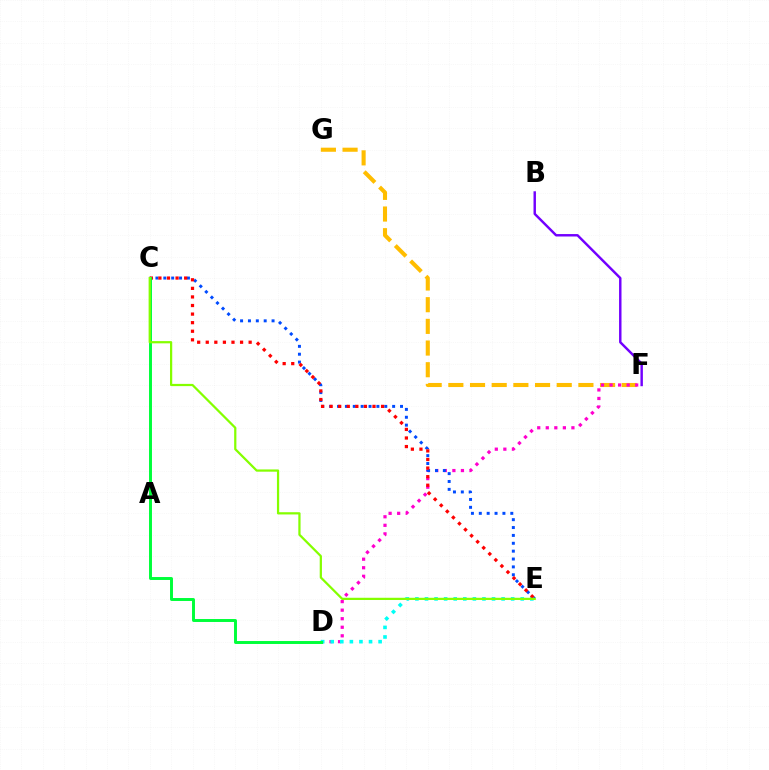{('F', 'G'): [{'color': '#ffbd00', 'line_style': 'dashed', 'thickness': 2.94}], ('D', 'F'): [{'color': '#ff00cf', 'line_style': 'dotted', 'thickness': 2.32}], ('C', 'E'): [{'color': '#004bff', 'line_style': 'dotted', 'thickness': 2.14}, {'color': '#ff0000', 'line_style': 'dotted', 'thickness': 2.33}, {'color': '#84ff00', 'line_style': 'solid', 'thickness': 1.61}], ('D', 'E'): [{'color': '#00fff6', 'line_style': 'dotted', 'thickness': 2.6}], ('C', 'D'): [{'color': '#00ff39', 'line_style': 'solid', 'thickness': 2.12}], ('B', 'F'): [{'color': '#7200ff', 'line_style': 'solid', 'thickness': 1.76}]}